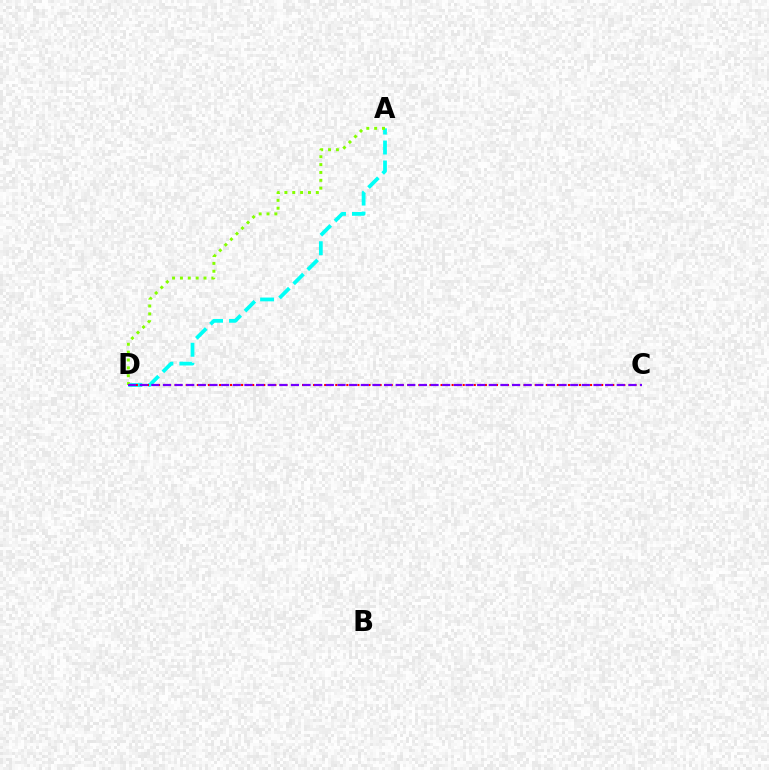{('A', 'D'): [{'color': '#00fff6', 'line_style': 'dashed', 'thickness': 2.71}, {'color': '#84ff00', 'line_style': 'dotted', 'thickness': 2.13}], ('C', 'D'): [{'color': '#ff0000', 'line_style': 'dotted', 'thickness': 1.51}, {'color': '#7200ff', 'line_style': 'dashed', 'thickness': 1.58}]}